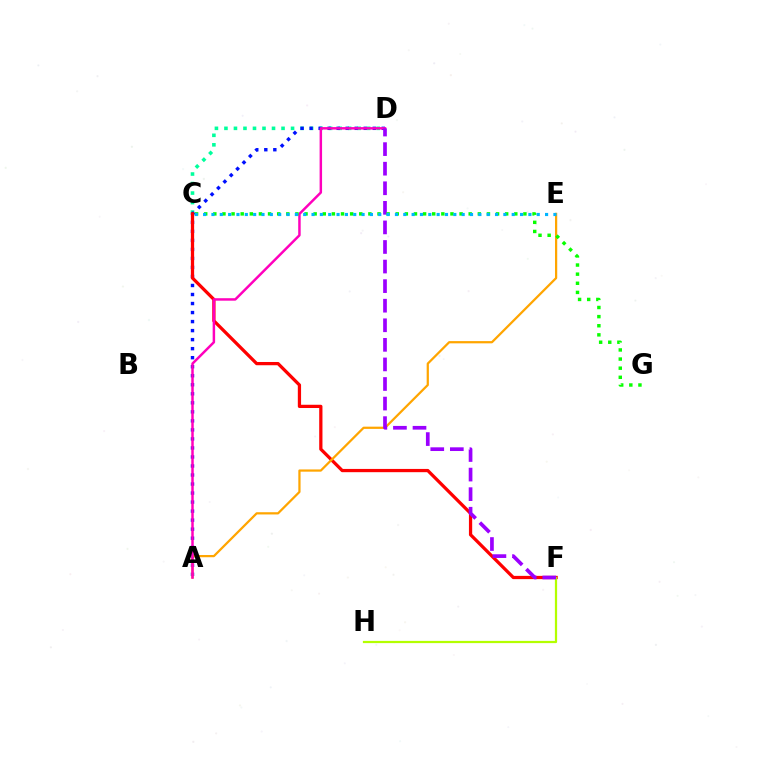{('C', 'D'): [{'color': '#00ff9d', 'line_style': 'dotted', 'thickness': 2.59}], ('A', 'D'): [{'color': '#0010ff', 'line_style': 'dotted', 'thickness': 2.45}, {'color': '#ff00bd', 'line_style': 'solid', 'thickness': 1.78}], ('C', 'F'): [{'color': '#ff0000', 'line_style': 'solid', 'thickness': 2.34}], ('A', 'E'): [{'color': '#ffa500', 'line_style': 'solid', 'thickness': 1.61}], ('F', 'H'): [{'color': '#b3ff00', 'line_style': 'solid', 'thickness': 1.61}], ('D', 'F'): [{'color': '#9b00ff', 'line_style': 'dashed', 'thickness': 2.66}], ('C', 'G'): [{'color': '#08ff00', 'line_style': 'dotted', 'thickness': 2.48}], ('C', 'E'): [{'color': '#00b5ff', 'line_style': 'dotted', 'thickness': 2.27}]}